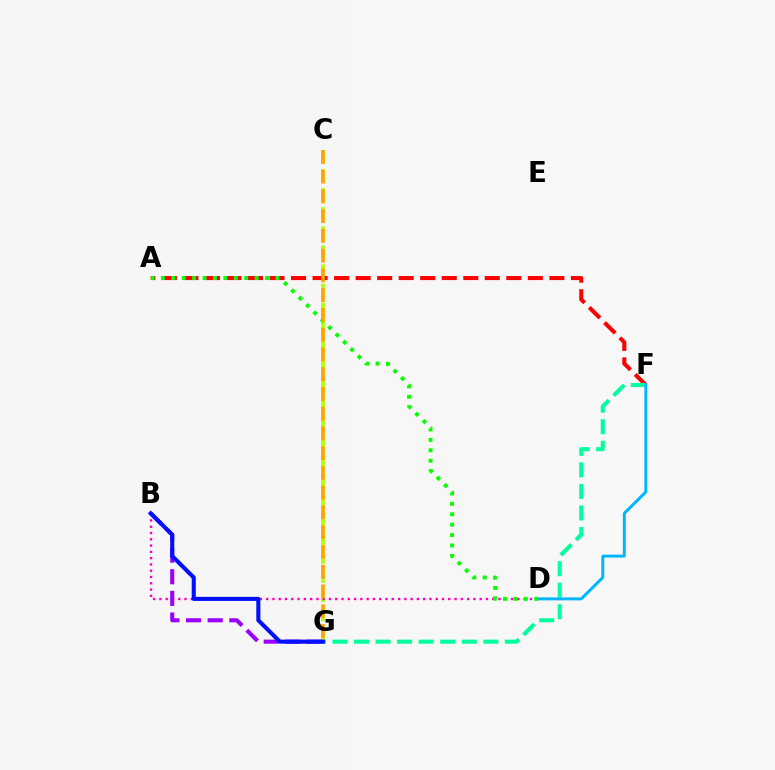{('C', 'G'): [{'color': '#b3ff00', 'line_style': 'dashed', 'thickness': 2.59}, {'color': '#ffa500', 'line_style': 'dashed', 'thickness': 2.68}], ('B', 'D'): [{'color': '#ff00bd', 'line_style': 'dotted', 'thickness': 1.71}], ('A', 'F'): [{'color': '#ff0000', 'line_style': 'dashed', 'thickness': 2.92}], ('B', 'G'): [{'color': '#9b00ff', 'line_style': 'dashed', 'thickness': 2.94}, {'color': '#0010ff', 'line_style': 'solid', 'thickness': 2.94}], ('F', 'G'): [{'color': '#00ff9d', 'line_style': 'dashed', 'thickness': 2.93}], ('D', 'F'): [{'color': '#00b5ff', 'line_style': 'solid', 'thickness': 2.13}], ('A', 'D'): [{'color': '#08ff00', 'line_style': 'dotted', 'thickness': 2.83}]}